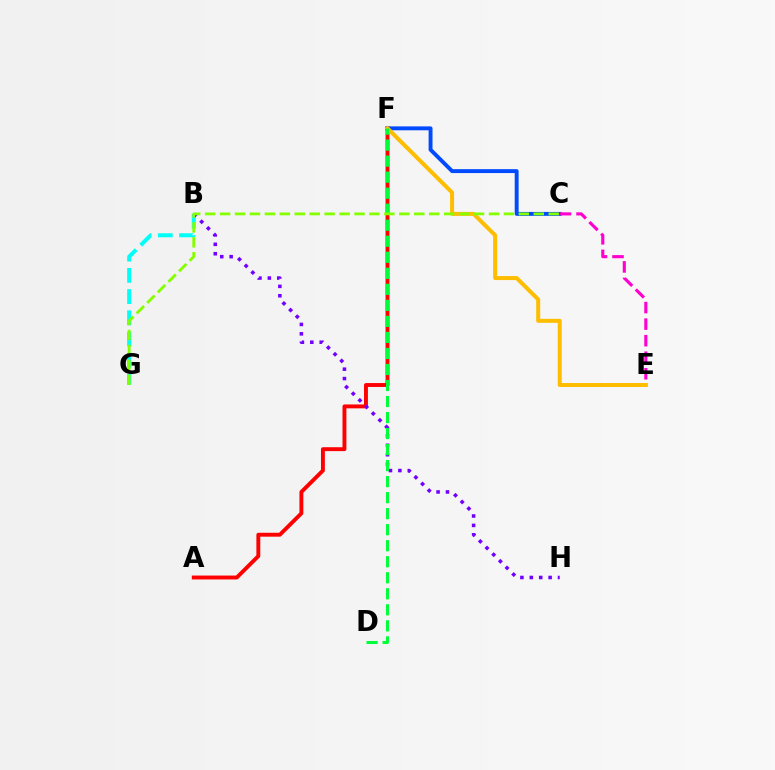{('A', 'F'): [{'color': '#ff0000', 'line_style': 'solid', 'thickness': 2.81}], ('B', 'G'): [{'color': '#00fff6', 'line_style': 'dashed', 'thickness': 2.88}], ('B', 'H'): [{'color': '#7200ff', 'line_style': 'dotted', 'thickness': 2.56}], ('C', 'F'): [{'color': '#004bff', 'line_style': 'solid', 'thickness': 2.82}], ('C', 'E'): [{'color': '#ff00cf', 'line_style': 'dashed', 'thickness': 2.25}], ('E', 'F'): [{'color': '#ffbd00', 'line_style': 'solid', 'thickness': 2.88}], ('D', 'F'): [{'color': '#00ff39', 'line_style': 'dashed', 'thickness': 2.18}], ('C', 'G'): [{'color': '#84ff00', 'line_style': 'dashed', 'thickness': 2.03}]}